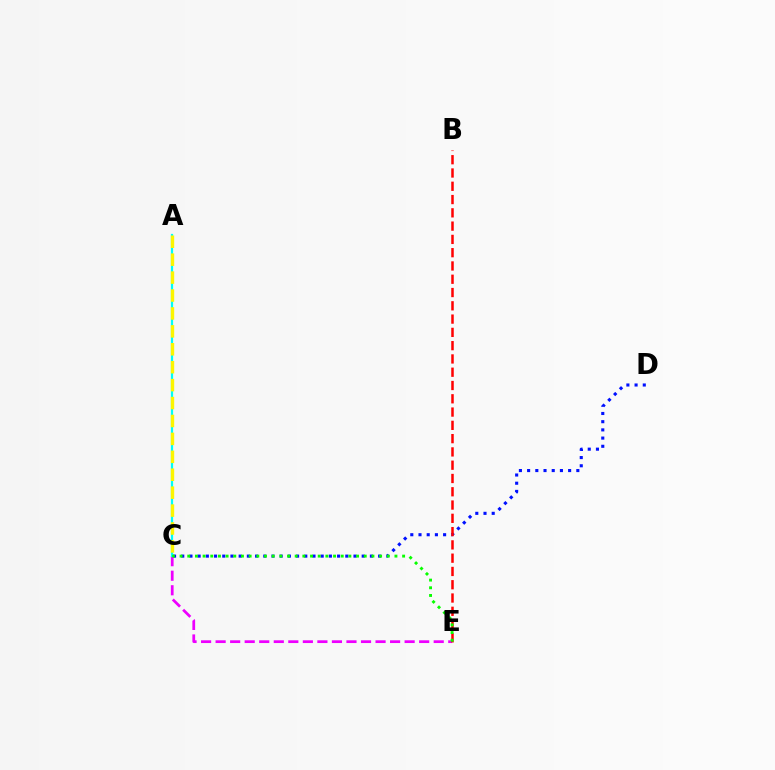{('C', 'D'): [{'color': '#0010ff', 'line_style': 'dotted', 'thickness': 2.23}], ('C', 'E'): [{'color': '#ee00ff', 'line_style': 'dashed', 'thickness': 1.98}, {'color': '#08ff00', 'line_style': 'dotted', 'thickness': 2.09}], ('A', 'C'): [{'color': '#00fff6', 'line_style': 'solid', 'thickness': 1.6}, {'color': '#fcf500', 'line_style': 'dashed', 'thickness': 2.43}], ('B', 'E'): [{'color': '#ff0000', 'line_style': 'dashed', 'thickness': 1.8}]}